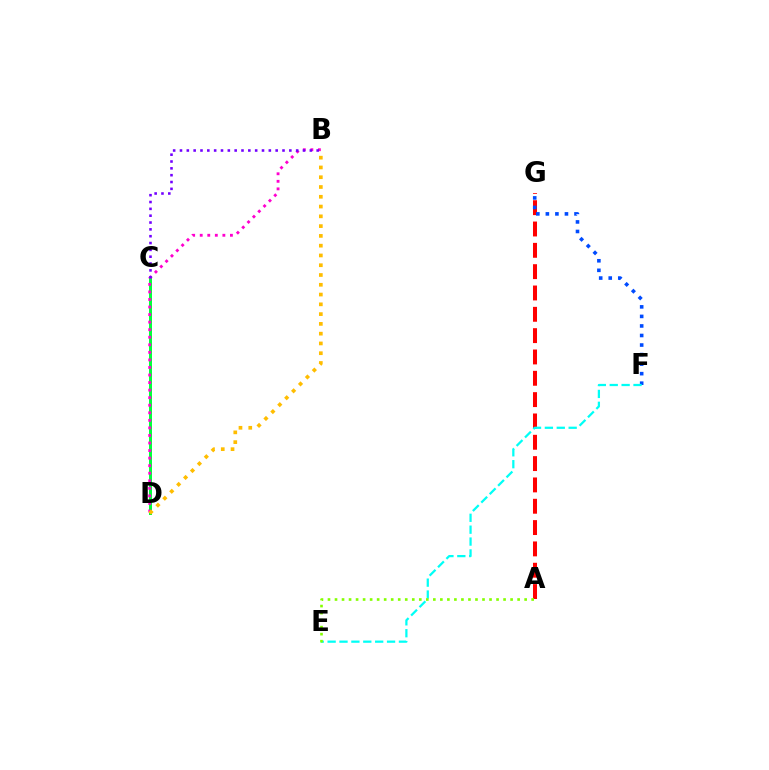{('C', 'D'): [{'color': '#00ff39', 'line_style': 'solid', 'thickness': 2.15}], ('B', 'D'): [{'color': '#ff00cf', 'line_style': 'dotted', 'thickness': 2.05}, {'color': '#ffbd00', 'line_style': 'dotted', 'thickness': 2.66}], ('A', 'G'): [{'color': '#ff0000', 'line_style': 'dashed', 'thickness': 2.9}], ('F', 'G'): [{'color': '#004bff', 'line_style': 'dotted', 'thickness': 2.59}], ('B', 'C'): [{'color': '#7200ff', 'line_style': 'dotted', 'thickness': 1.86}], ('E', 'F'): [{'color': '#00fff6', 'line_style': 'dashed', 'thickness': 1.61}], ('A', 'E'): [{'color': '#84ff00', 'line_style': 'dotted', 'thickness': 1.91}]}